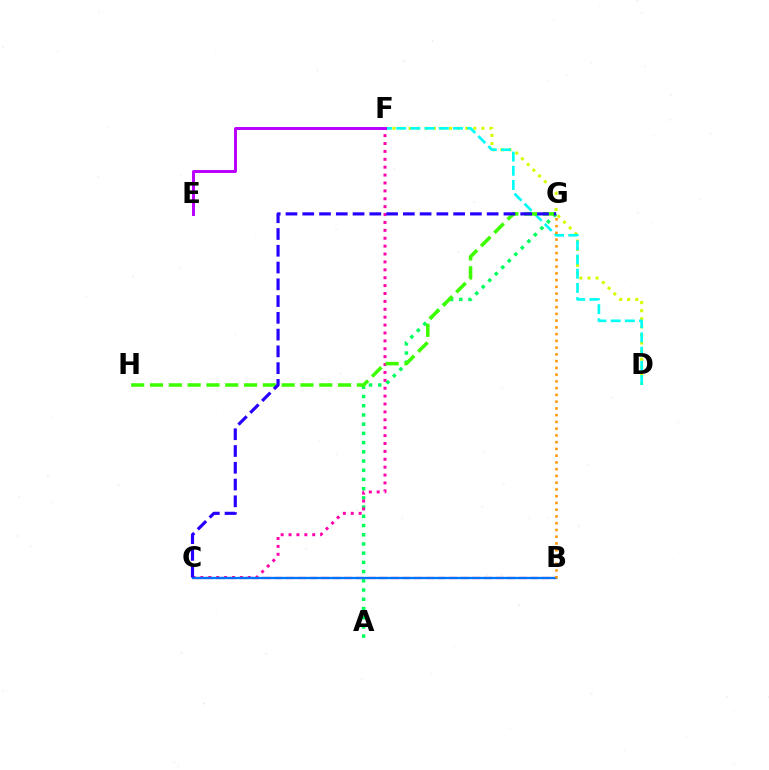{('A', 'G'): [{'color': '#00ff5c', 'line_style': 'dotted', 'thickness': 2.5}], ('D', 'F'): [{'color': '#d1ff00', 'line_style': 'dotted', 'thickness': 2.2}, {'color': '#00fff6', 'line_style': 'dashed', 'thickness': 1.93}], ('C', 'F'): [{'color': '#ff00ac', 'line_style': 'dotted', 'thickness': 2.14}], ('B', 'C'): [{'color': '#ff0000', 'line_style': 'dashed', 'thickness': 1.58}, {'color': '#0074ff', 'line_style': 'solid', 'thickness': 1.65}], ('G', 'H'): [{'color': '#3dff00', 'line_style': 'dashed', 'thickness': 2.55}], ('C', 'G'): [{'color': '#2500ff', 'line_style': 'dashed', 'thickness': 2.28}], ('E', 'F'): [{'color': '#b900ff', 'line_style': 'solid', 'thickness': 2.13}], ('B', 'G'): [{'color': '#ff9400', 'line_style': 'dotted', 'thickness': 1.83}]}